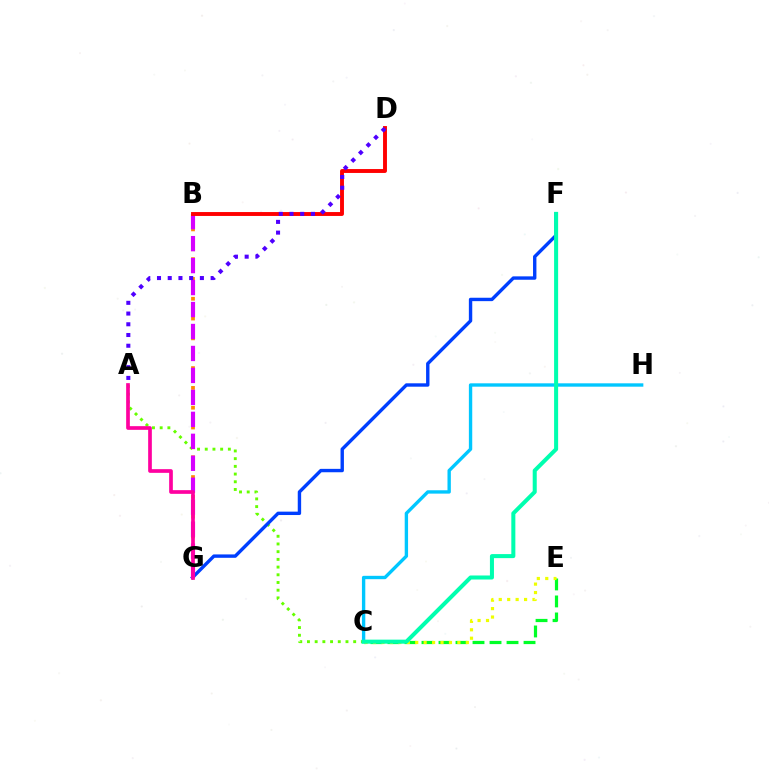{('A', 'C'): [{'color': '#66ff00', 'line_style': 'dotted', 'thickness': 2.09}], ('B', 'G'): [{'color': '#ff8800', 'line_style': 'dotted', 'thickness': 2.69}, {'color': '#d600ff', 'line_style': 'dashed', 'thickness': 2.98}], ('F', 'G'): [{'color': '#003fff', 'line_style': 'solid', 'thickness': 2.44}], ('C', 'E'): [{'color': '#00ff27', 'line_style': 'dashed', 'thickness': 2.31}, {'color': '#eeff00', 'line_style': 'dotted', 'thickness': 2.29}], ('C', 'H'): [{'color': '#00c7ff', 'line_style': 'solid', 'thickness': 2.42}], ('B', 'D'): [{'color': '#ff0000', 'line_style': 'solid', 'thickness': 2.81}], ('A', 'D'): [{'color': '#4f00ff', 'line_style': 'dotted', 'thickness': 2.91}], ('C', 'F'): [{'color': '#00ffaf', 'line_style': 'solid', 'thickness': 2.91}], ('A', 'G'): [{'color': '#ff00a0', 'line_style': 'solid', 'thickness': 2.65}]}